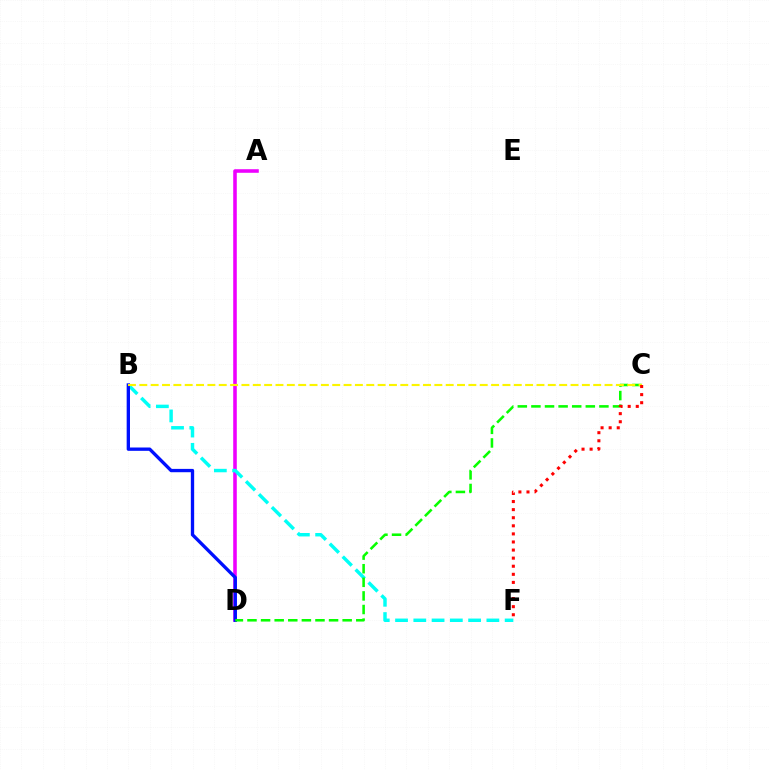{('A', 'D'): [{'color': '#ee00ff', 'line_style': 'solid', 'thickness': 2.57}], ('B', 'F'): [{'color': '#00fff6', 'line_style': 'dashed', 'thickness': 2.48}], ('B', 'D'): [{'color': '#0010ff', 'line_style': 'solid', 'thickness': 2.4}], ('C', 'D'): [{'color': '#08ff00', 'line_style': 'dashed', 'thickness': 1.85}], ('B', 'C'): [{'color': '#fcf500', 'line_style': 'dashed', 'thickness': 1.54}], ('C', 'F'): [{'color': '#ff0000', 'line_style': 'dotted', 'thickness': 2.2}]}